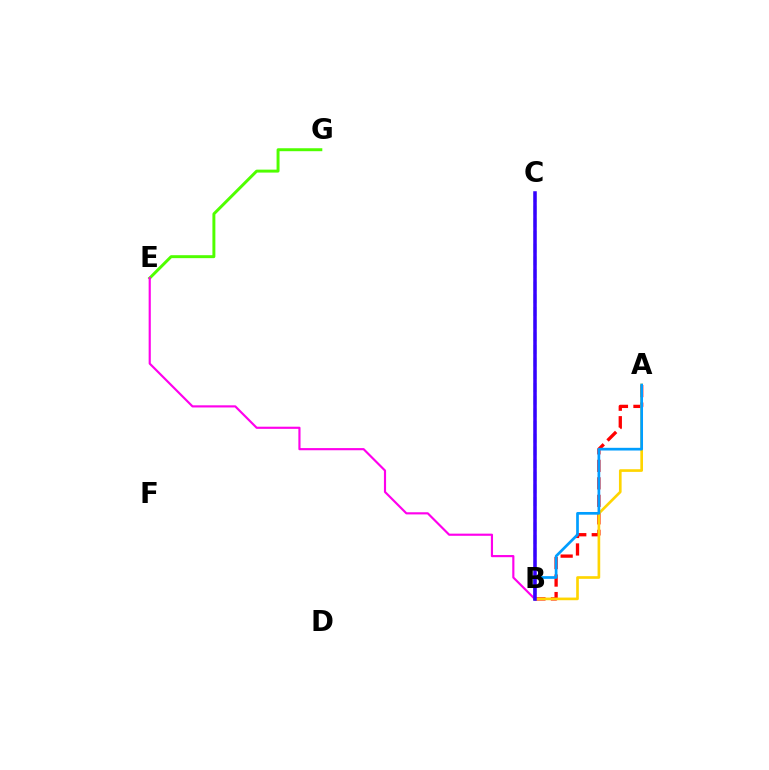{('B', 'C'): [{'color': '#00ff86', 'line_style': 'dashed', 'thickness': 1.72}, {'color': '#3700ff', 'line_style': 'solid', 'thickness': 2.53}], ('E', 'G'): [{'color': '#4fff00', 'line_style': 'solid', 'thickness': 2.13}], ('A', 'B'): [{'color': '#ff0000', 'line_style': 'dashed', 'thickness': 2.38}, {'color': '#ffd500', 'line_style': 'solid', 'thickness': 1.92}, {'color': '#009eff', 'line_style': 'solid', 'thickness': 1.95}], ('B', 'E'): [{'color': '#ff00ed', 'line_style': 'solid', 'thickness': 1.55}]}